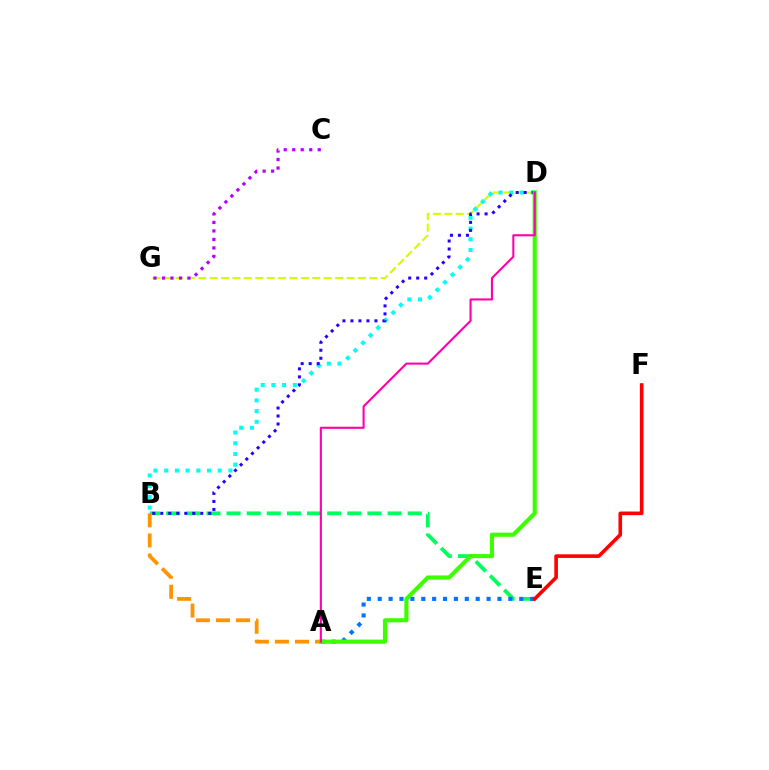{('B', 'E'): [{'color': '#00ff5c', 'line_style': 'dashed', 'thickness': 2.73}], ('D', 'G'): [{'color': '#d1ff00', 'line_style': 'dashed', 'thickness': 1.55}], ('A', 'B'): [{'color': '#ff9400', 'line_style': 'dashed', 'thickness': 2.73}], ('A', 'E'): [{'color': '#0074ff', 'line_style': 'dotted', 'thickness': 2.96}], ('B', 'D'): [{'color': '#00fff6', 'line_style': 'dotted', 'thickness': 2.91}, {'color': '#2500ff', 'line_style': 'dotted', 'thickness': 2.17}], ('C', 'G'): [{'color': '#b900ff', 'line_style': 'dotted', 'thickness': 2.31}], ('E', 'F'): [{'color': '#ff0000', 'line_style': 'solid', 'thickness': 2.6}], ('A', 'D'): [{'color': '#3dff00', 'line_style': 'solid', 'thickness': 2.99}, {'color': '#ff00ac', 'line_style': 'solid', 'thickness': 1.52}]}